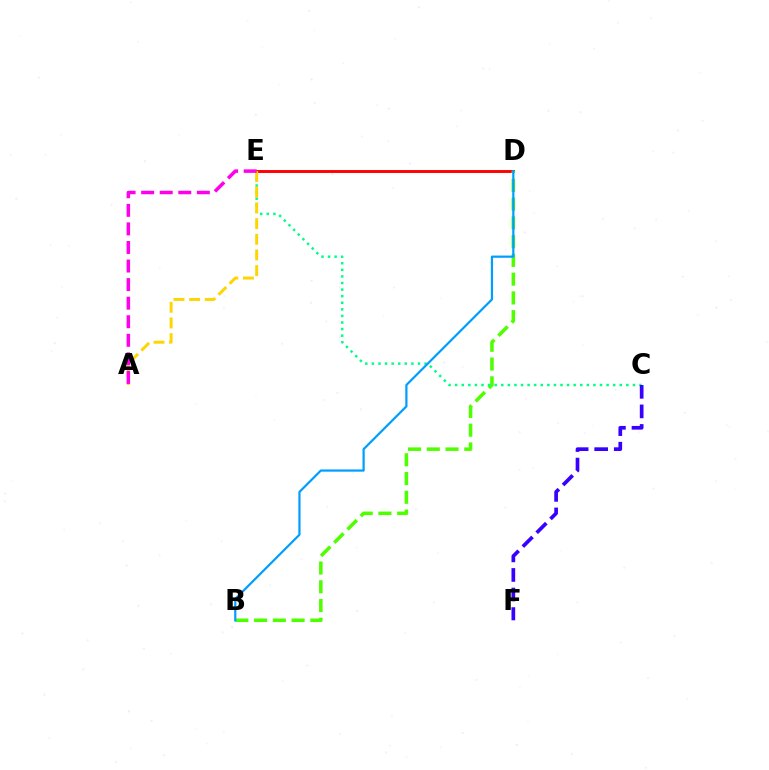{('D', 'E'): [{'color': '#ff0000', 'line_style': 'solid', 'thickness': 2.09}], ('B', 'D'): [{'color': '#4fff00', 'line_style': 'dashed', 'thickness': 2.55}, {'color': '#009eff', 'line_style': 'solid', 'thickness': 1.59}], ('C', 'E'): [{'color': '#00ff86', 'line_style': 'dotted', 'thickness': 1.79}], ('C', 'F'): [{'color': '#3700ff', 'line_style': 'dashed', 'thickness': 2.66}], ('A', 'E'): [{'color': '#ffd500', 'line_style': 'dashed', 'thickness': 2.13}, {'color': '#ff00ed', 'line_style': 'dashed', 'thickness': 2.52}]}